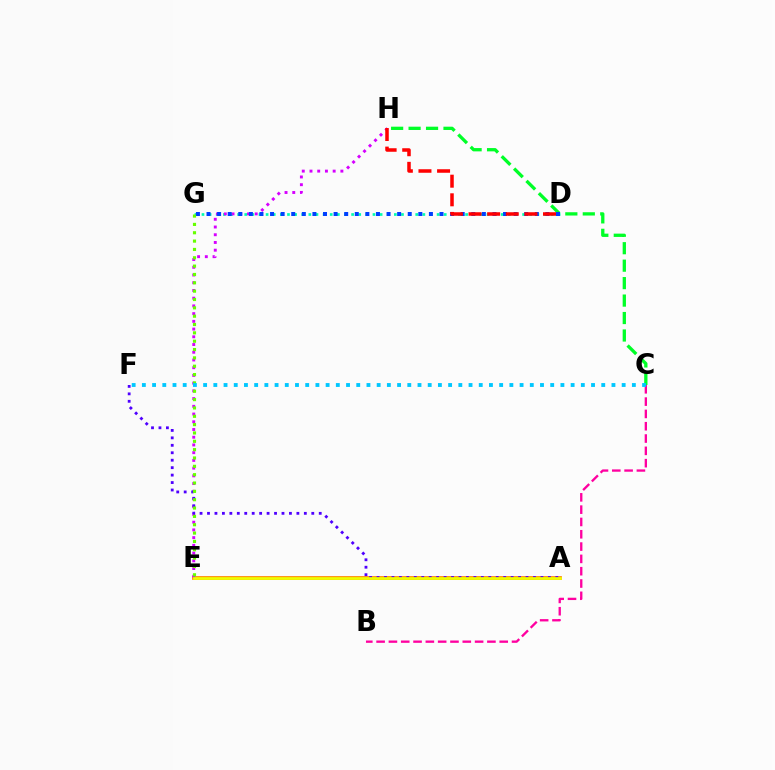{('D', 'G'): [{'color': '#00ffaf', 'line_style': 'dotted', 'thickness': 1.94}, {'color': '#003fff', 'line_style': 'dotted', 'thickness': 2.88}], ('A', 'E'): [{'color': '#ff8800', 'line_style': 'solid', 'thickness': 2.7}, {'color': '#eeff00', 'line_style': 'solid', 'thickness': 1.96}], ('E', 'H'): [{'color': '#d600ff', 'line_style': 'dotted', 'thickness': 2.1}], ('A', 'F'): [{'color': '#4f00ff', 'line_style': 'dotted', 'thickness': 2.02}], ('C', 'H'): [{'color': '#00ff27', 'line_style': 'dashed', 'thickness': 2.37}], ('B', 'C'): [{'color': '#ff00a0', 'line_style': 'dashed', 'thickness': 1.67}], ('E', 'G'): [{'color': '#66ff00', 'line_style': 'dotted', 'thickness': 2.27}], ('D', 'H'): [{'color': '#ff0000', 'line_style': 'dashed', 'thickness': 2.53}], ('C', 'F'): [{'color': '#00c7ff', 'line_style': 'dotted', 'thickness': 2.77}]}